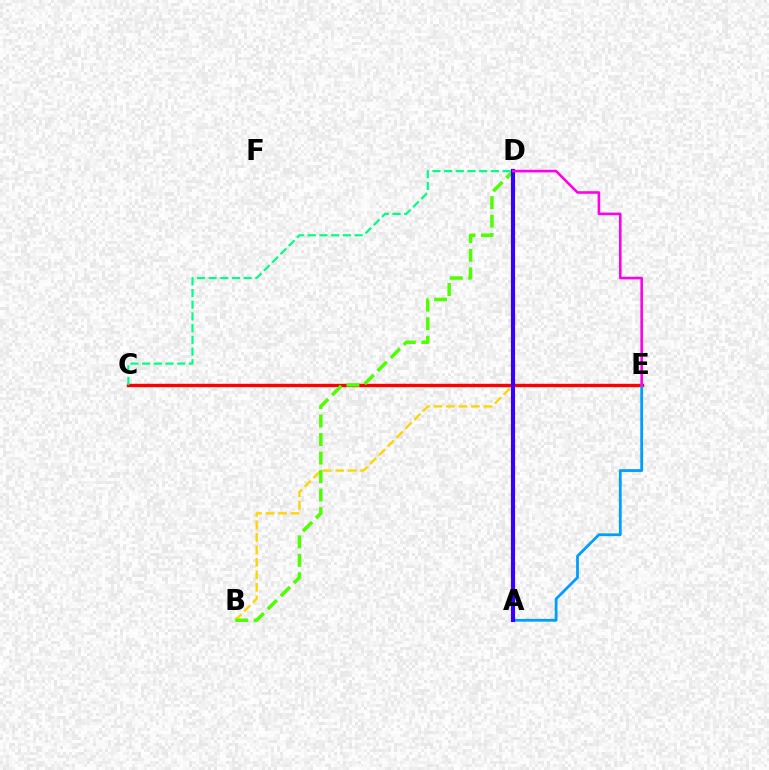{('B', 'D'): [{'color': '#ffd500', 'line_style': 'dashed', 'thickness': 1.7}, {'color': '#4fff00', 'line_style': 'dashed', 'thickness': 2.52}], ('C', 'E'): [{'color': '#ff0000', 'line_style': 'solid', 'thickness': 2.42}], ('A', 'E'): [{'color': '#009eff', 'line_style': 'solid', 'thickness': 2.0}], ('A', 'D'): [{'color': '#3700ff', 'line_style': 'solid', 'thickness': 2.98}], ('D', 'E'): [{'color': '#ff00ed', 'line_style': 'solid', 'thickness': 1.87}], ('C', 'D'): [{'color': '#00ff86', 'line_style': 'dashed', 'thickness': 1.59}]}